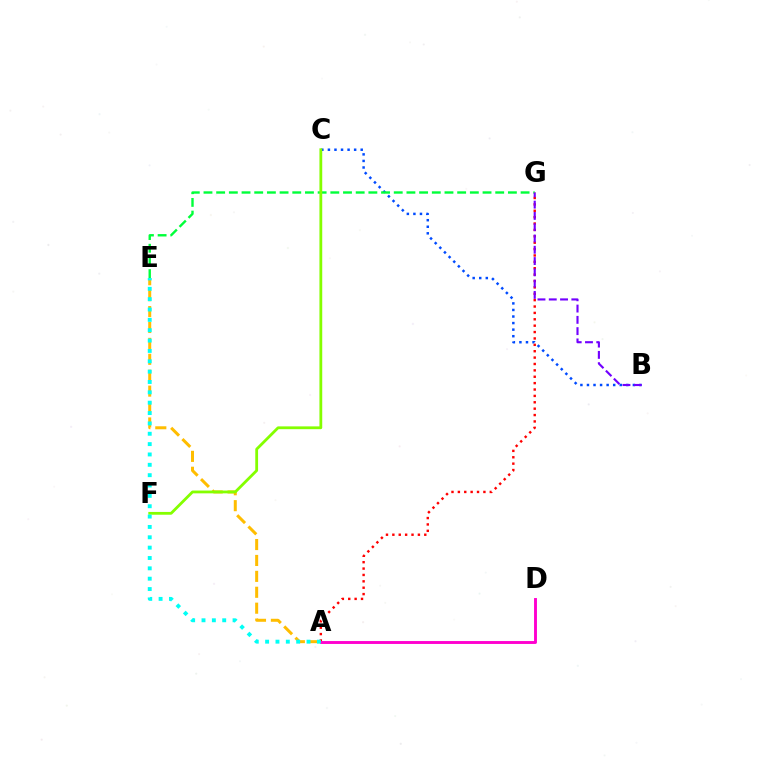{('A', 'G'): [{'color': '#ff0000', 'line_style': 'dotted', 'thickness': 1.73}], ('A', 'E'): [{'color': '#ffbd00', 'line_style': 'dashed', 'thickness': 2.16}, {'color': '#00fff6', 'line_style': 'dotted', 'thickness': 2.81}], ('B', 'C'): [{'color': '#004bff', 'line_style': 'dotted', 'thickness': 1.78}], ('E', 'G'): [{'color': '#00ff39', 'line_style': 'dashed', 'thickness': 1.72}], ('B', 'G'): [{'color': '#7200ff', 'line_style': 'dashed', 'thickness': 1.53}], ('C', 'F'): [{'color': '#84ff00', 'line_style': 'solid', 'thickness': 2.01}], ('A', 'D'): [{'color': '#ff00cf', 'line_style': 'solid', 'thickness': 2.09}]}